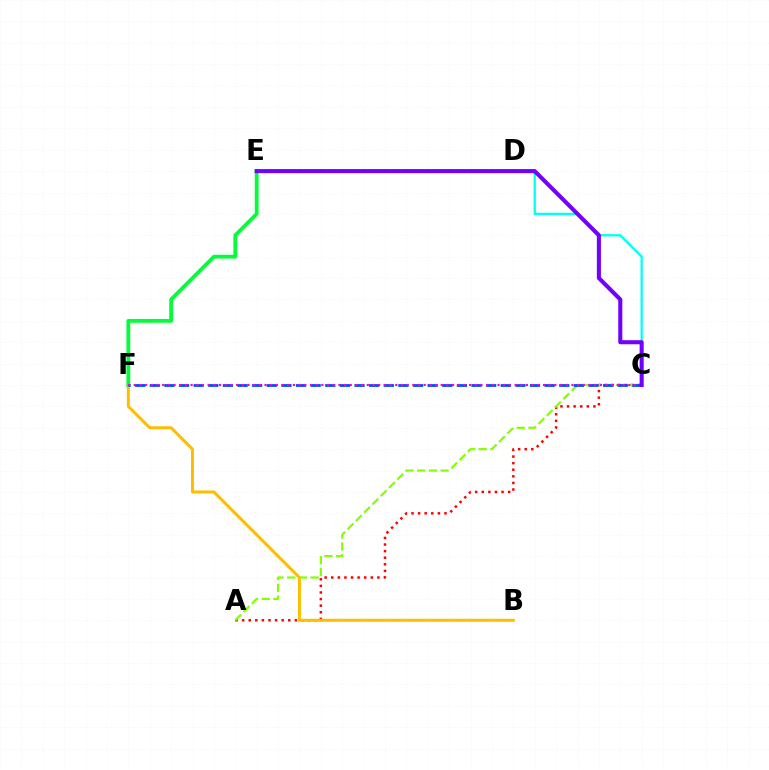{('A', 'C'): [{'color': '#ff0000', 'line_style': 'dotted', 'thickness': 1.79}, {'color': '#84ff00', 'line_style': 'dashed', 'thickness': 1.59}], ('B', 'F'): [{'color': '#ffbd00', 'line_style': 'solid', 'thickness': 2.15}], ('E', 'F'): [{'color': '#00ff39', 'line_style': 'solid', 'thickness': 2.72}], ('C', 'F'): [{'color': '#004bff', 'line_style': 'dashed', 'thickness': 1.99}, {'color': '#ff00cf', 'line_style': 'dotted', 'thickness': 1.54}], ('C', 'D'): [{'color': '#00fff6', 'line_style': 'solid', 'thickness': 1.64}], ('C', 'E'): [{'color': '#7200ff', 'line_style': 'solid', 'thickness': 2.93}]}